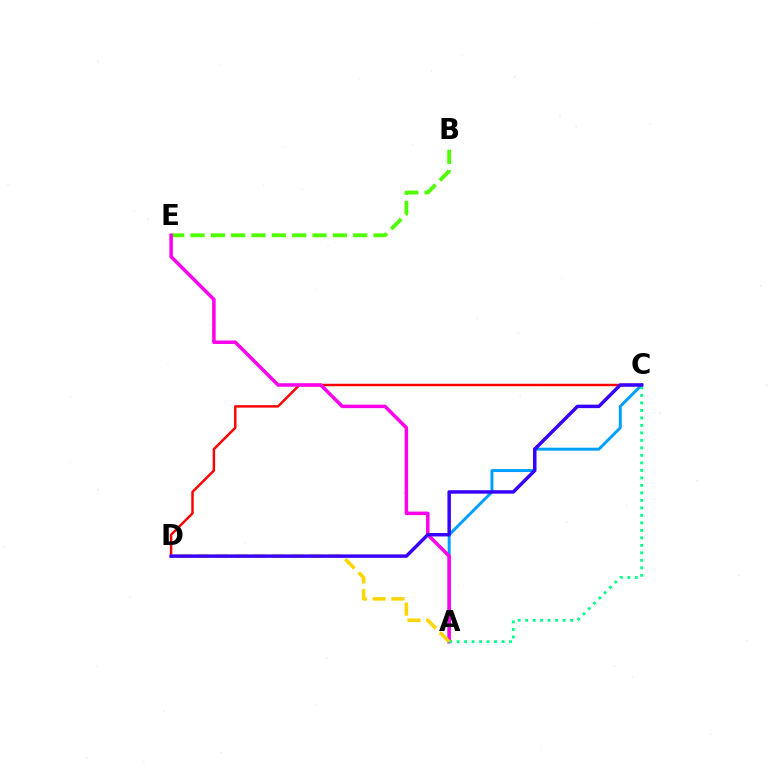{('A', 'C'): [{'color': '#009eff', 'line_style': 'solid', 'thickness': 2.12}, {'color': '#00ff86', 'line_style': 'dotted', 'thickness': 2.04}], ('B', 'E'): [{'color': '#4fff00', 'line_style': 'dashed', 'thickness': 2.76}], ('C', 'D'): [{'color': '#ff0000', 'line_style': 'solid', 'thickness': 1.76}, {'color': '#3700ff', 'line_style': 'solid', 'thickness': 2.49}], ('A', 'E'): [{'color': '#ff00ed', 'line_style': 'solid', 'thickness': 2.52}], ('A', 'D'): [{'color': '#ffd500', 'line_style': 'dashed', 'thickness': 2.55}]}